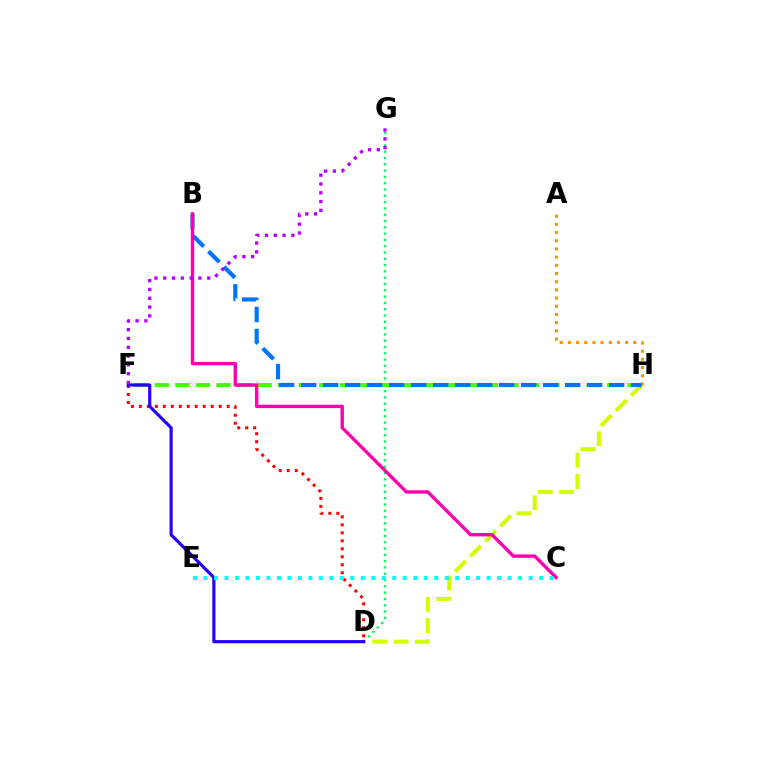{('D', 'F'): [{'color': '#ff0000', 'line_style': 'dotted', 'thickness': 2.17}, {'color': '#2500ff', 'line_style': 'solid', 'thickness': 2.28}], ('A', 'H'): [{'color': '#ff9400', 'line_style': 'dotted', 'thickness': 2.22}], ('D', 'G'): [{'color': '#00ff5c', 'line_style': 'dotted', 'thickness': 1.71}], ('F', 'H'): [{'color': '#3dff00', 'line_style': 'dashed', 'thickness': 2.79}], ('D', 'H'): [{'color': '#d1ff00', 'line_style': 'dashed', 'thickness': 2.9}], ('B', 'H'): [{'color': '#0074ff', 'line_style': 'dashed', 'thickness': 2.99}], ('B', 'C'): [{'color': '#ff00ac', 'line_style': 'solid', 'thickness': 2.42}], ('F', 'G'): [{'color': '#b900ff', 'line_style': 'dotted', 'thickness': 2.39}], ('C', 'E'): [{'color': '#00fff6', 'line_style': 'dotted', 'thickness': 2.85}]}